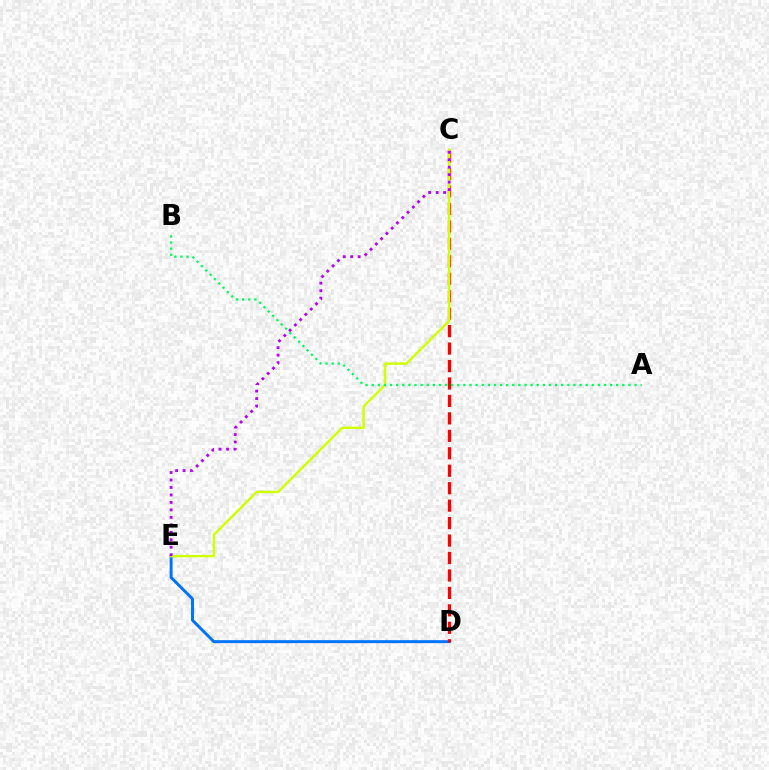{('D', 'E'): [{'color': '#0074ff', 'line_style': 'solid', 'thickness': 2.13}], ('C', 'D'): [{'color': '#ff0000', 'line_style': 'dashed', 'thickness': 2.37}], ('C', 'E'): [{'color': '#d1ff00', 'line_style': 'solid', 'thickness': 1.73}, {'color': '#b900ff', 'line_style': 'dotted', 'thickness': 2.03}], ('A', 'B'): [{'color': '#00ff5c', 'line_style': 'dotted', 'thickness': 1.66}]}